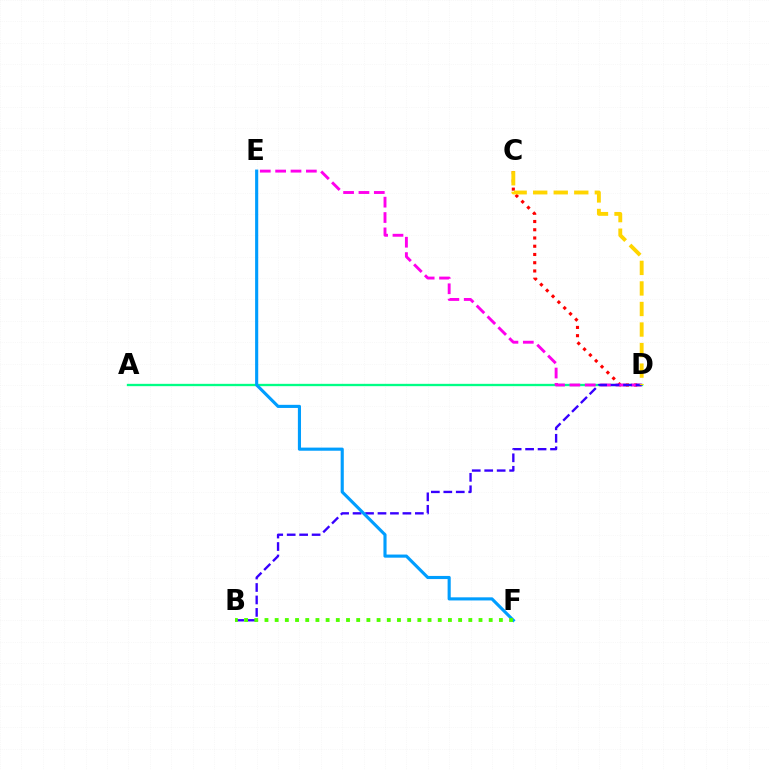{('A', 'D'): [{'color': '#00ff86', 'line_style': 'solid', 'thickness': 1.68}], ('C', 'D'): [{'color': '#ff0000', 'line_style': 'dotted', 'thickness': 2.24}, {'color': '#ffd500', 'line_style': 'dashed', 'thickness': 2.79}], ('D', 'E'): [{'color': '#ff00ed', 'line_style': 'dashed', 'thickness': 2.09}], ('B', 'D'): [{'color': '#3700ff', 'line_style': 'dashed', 'thickness': 1.69}], ('E', 'F'): [{'color': '#009eff', 'line_style': 'solid', 'thickness': 2.25}], ('B', 'F'): [{'color': '#4fff00', 'line_style': 'dotted', 'thickness': 2.77}]}